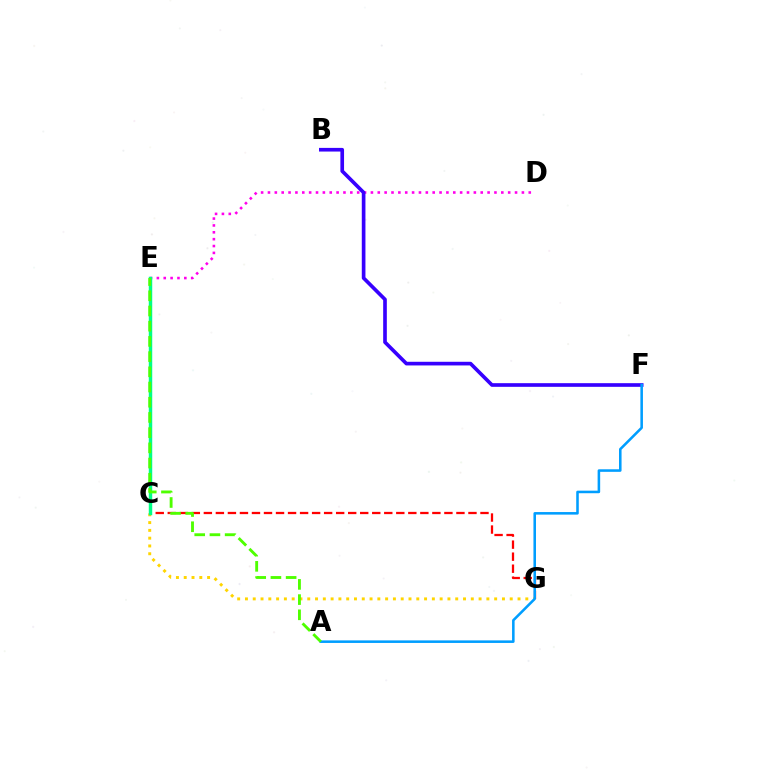{('C', 'G'): [{'color': '#ff0000', 'line_style': 'dashed', 'thickness': 1.63}, {'color': '#ffd500', 'line_style': 'dotted', 'thickness': 2.12}], ('D', 'E'): [{'color': '#ff00ed', 'line_style': 'dotted', 'thickness': 1.86}], ('B', 'F'): [{'color': '#3700ff', 'line_style': 'solid', 'thickness': 2.63}], ('A', 'F'): [{'color': '#009eff', 'line_style': 'solid', 'thickness': 1.84}], ('C', 'E'): [{'color': '#00ff86', 'line_style': 'solid', 'thickness': 2.49}], ('A', 'E'): [{'color': '#4fff00', 'line_style': 'dashed', 'thickness': 2.07}]}